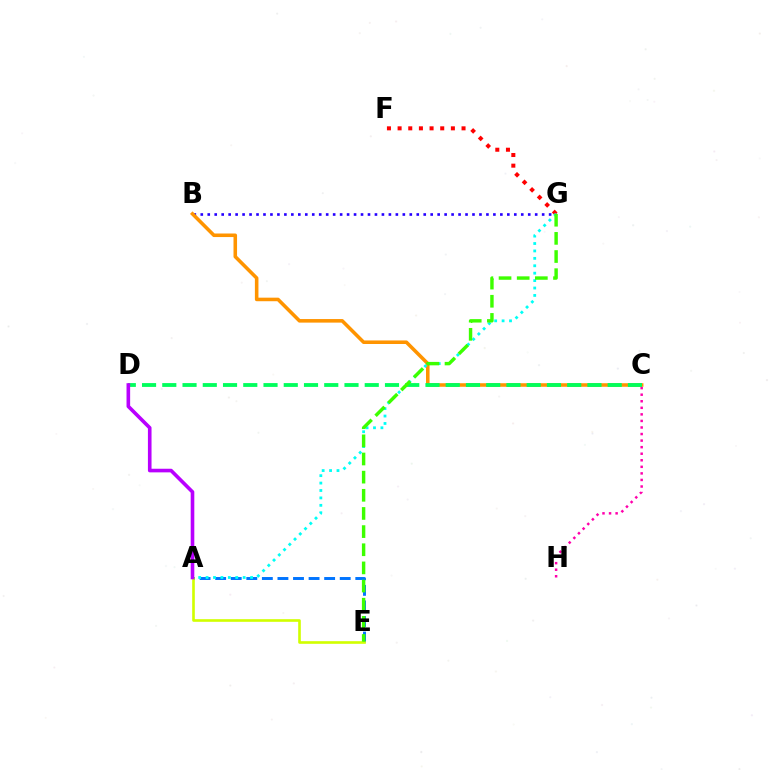{('B', 'G'): [{'color': '#2500ff', 'line_style': 'dotted', 'thickness': 1.89}], ('B', 'C'): [{'color': '#ff9400', 'line_style': 'solid', 'thickness': 2.56}], ('A', 'E'): [{'color': '#0074ff', 'line_style': 'dashed', 'thickness': 2.12}, {'color': '#d1ff00', 'line_style': 'solid', 'thickness': 1.9}], ('F', 'G'): [{'color': '#ff0000', 'line_style': 'dotted', 'thickness': 2.9}], ('C', 'D'): [{'color': '#00ff5c', 'line_style': 'dashed', 'thickness': 2.75}], ('A', 'G'): [{'color': '#00fff6', 'line_style': 'dotted', 'thickness': 2.02}], ('C', 'H'): [{'color': '#ff00ac', 'line_style': 'dotted', 'thickness': 1.78}], ('E', 'G'): [{'color': '#3dff00', 'line_style': 'dashed', 'thickness': 2.47}], ('A', 'D'): [{'color': '#b900ff', 'line_style': 'solid', 'thickness': 2.61}]}